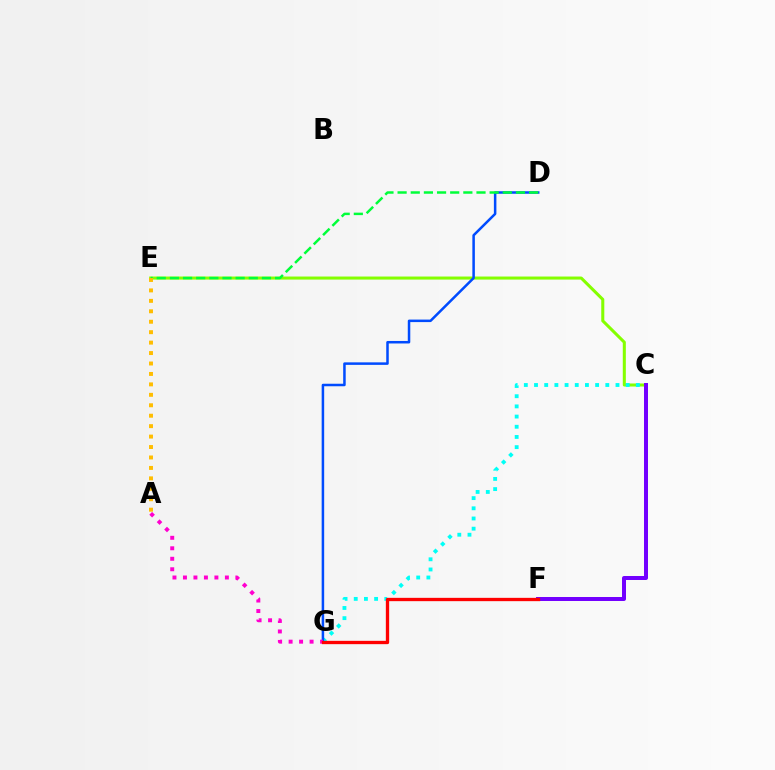{('C', 'E'): [{'color': '#84ff00', 'line_style': 'solid', 'thickness': 2.19}], ('C', 'G'): [{'color': '#00fff6', 'line_style': 'dotted', 'thickness': 2.77}], ('D', 'G'): [{'color': '#004bff', 'line_style': 'solid', 'thickness': 1.81}], ('C', 'F'): [{'color': '#7200ff', 'line_style': 'solid', 'thickness': 2.87}], ('A', 'G'): [{'color': '#ff00cf', 'line_style': 'dotted', 'thickness': 2.85}], ('D', 'E'): [{'color': '#00ff39', 'line_style': 'dashed', 'thickness': 1.79}], ('F', 'G'): [{'color': '#ff0000', 'line_style': 'solid', 'thickness': 2.39}], ('A', 'E'): [{'color': '#ffbd00', 'line_style': 'dotted', 'thickness': 2.84}]}